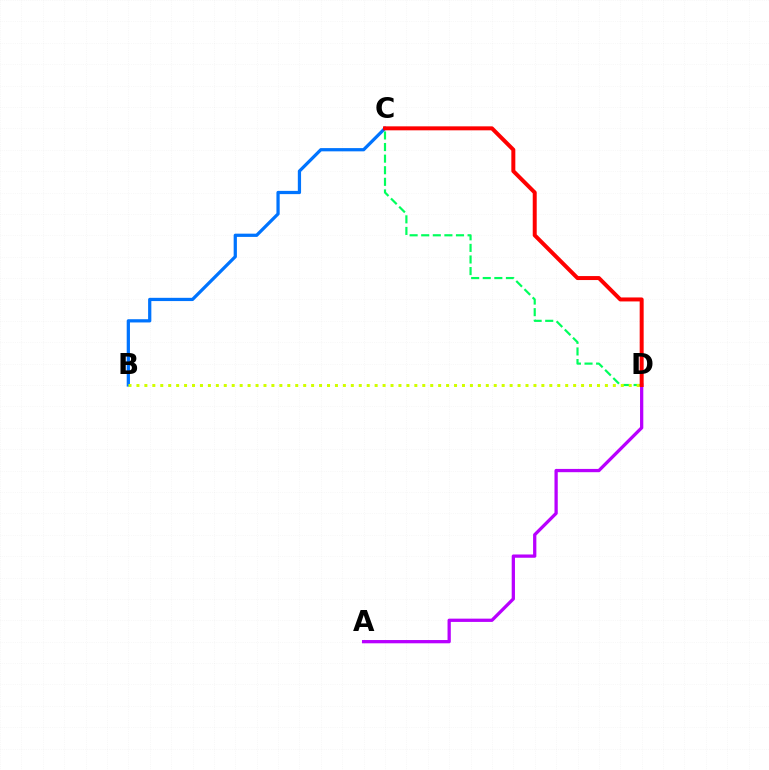{('B', 'C'): [{'color': '#0074ff', 'line_style': 'solid', 'thickness': 2.33}], ('C', 'D'): [{'color': '#00ff5c', 'line_style': 'dashed', 'thickness': 1.57}, {'color': '#ff0000', 'line_style': 'solid', 'thickness': 2.87}], ('A', 'D'): [{'color': '#b900ff', 'line_style': 'solid', 'thickness': 2.36}], ('B', 'D'): [{'color': '#d1ff00', 'line_style': 'dotted', 'thickness': 2.16}]}